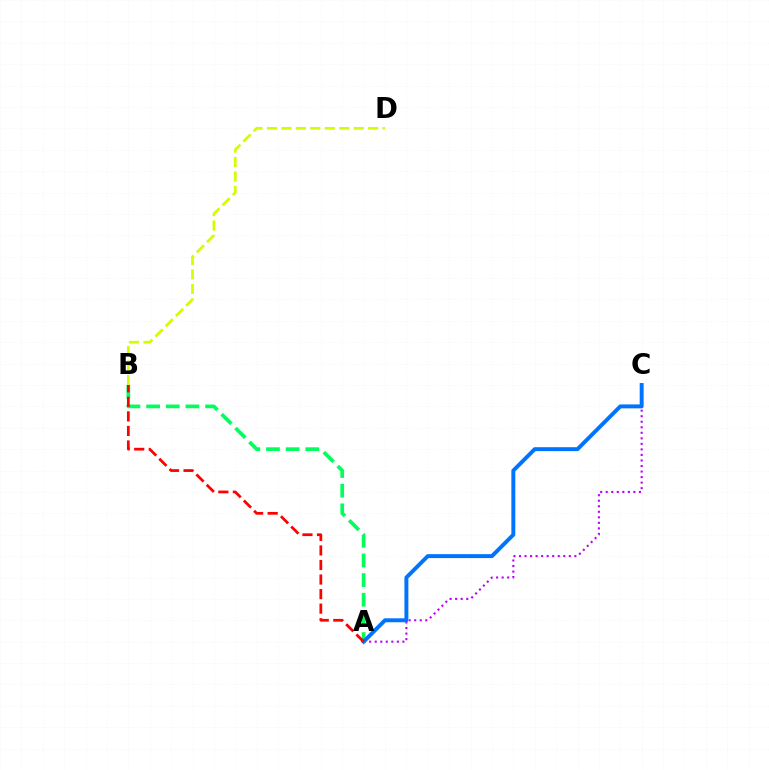{('A', 'C'): [{'color': '#b900ff', 'line_style': 'dotted', 'thickness': 1.5}, {'color': '#0074ff', 'line_style': 'solid', 'thickness': 2.84}], ('B', 'D'): [{'color': '#d1ff00', 'line_style': 'dashed', 'thickness': 1.96}], ('A', 'B'): [{'color': '#00ff5c', 'line_style': 'dashed', 'thickness': 2.67}, {'color': '#ff0000', 'line_style': 'dashed', 'thickness': 1.98}]}